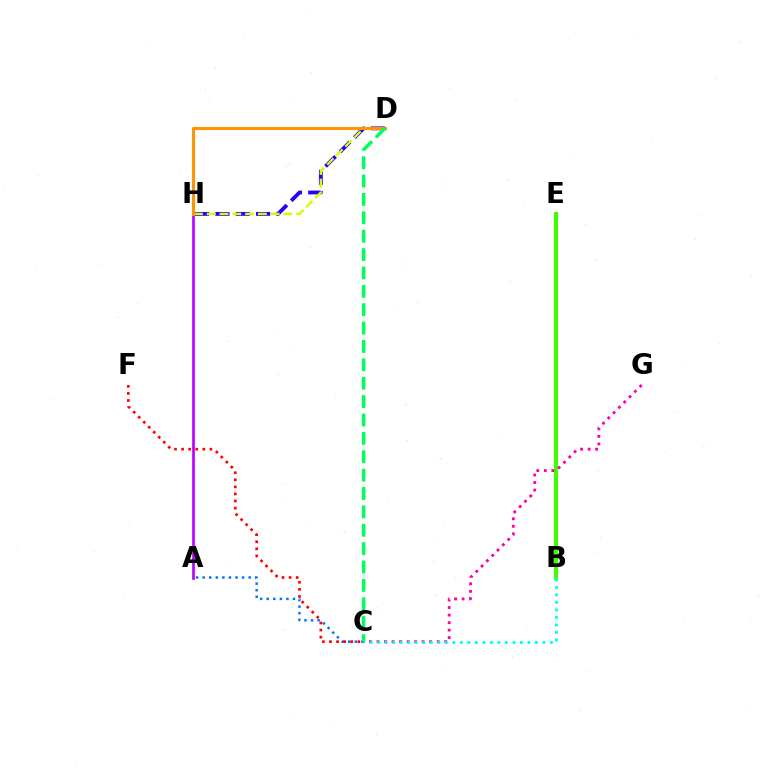{('B', 'E'): [{'color': '#3dff00', 'line_style': 'solid', 'thickness': 2.93}], ('D', 'H'): [{'color': '#2500ff', 'line_style': 'dashed', 'thickness': 2.76}, {'color': '#d1ff00', 'line_style': 'dashed', 'thickness': 1.74}, {'color': '#ff9400', 'line_style': 'solid', 'thickness': 2.25}], ('A', 'C'): [{'color': '#0074ff', 'line_style': 'dotted', 'thickness': 1.79}], ('C', 'F'): [{'color': '#ff0000', 'line_style': 'dotted', 'thickness': 1.92}], ('C', 'G'): [{'color': '#ff00ac', 'line_style': 'dotted', 'thickness': 2.04}], ('A', 'H'): [{'color': '#b900ff', 'line_style': 'solid', 'thickness': 1.91}], ('B', 'C'): [{'color': '#00fff6', 'line_style': 'dotted', 'thickness': 2.04}], ('C', 'D'): [{'color': '#00ff5c', 'line_style': 'dashed', 'thickness': 2.5}]}